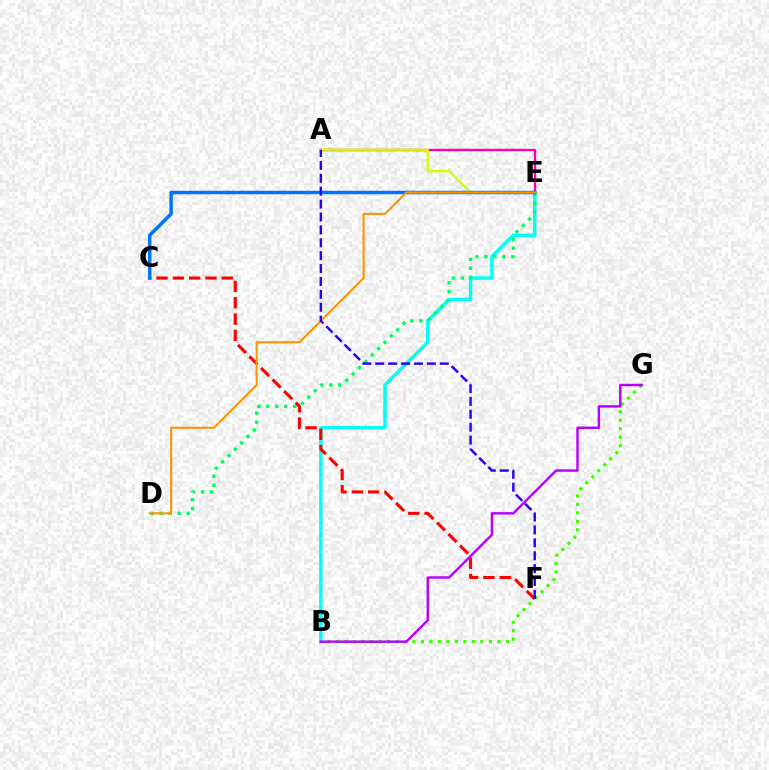{('A', 'E'): [{'color': '#ff00ac', 'line_style': 'solid', 'thickness': 1.71}, {'color': '#d1ff00', 'line_style': 'solid', 'thickness': 1.66}], ('B', 'G'): [{'color': '#3dff00', 'line_style': 'dotted', 'thickness': 2.31}, {'color': '#b900ff', 'line_style': 'solid', 'thickness': 1.75}], ('B', 'E'): [{'color': '#00fff6', 'line_style': 'solid', 'thickness': 2.48}], ('D', 'E'): [{'color': '#00ff5c', 'line_style': 'dotted', 'thickness': 2.44}, {'color': '#ff9400', 'line_style': 'solid', 'thickness': 1.51}], ('C', 'F'): [{'color': '#ff0000', 'line_style': 'dashed', 'thickness': 2.22}], ('C', 'E'): [{'color': '#0074ff', 'line_style': 'solid', 'thickness': 2.5}], ('A', 'F'): [{'color': '#2500ff', 'line_style': 'dashed', 'thickness': 1.75}]}